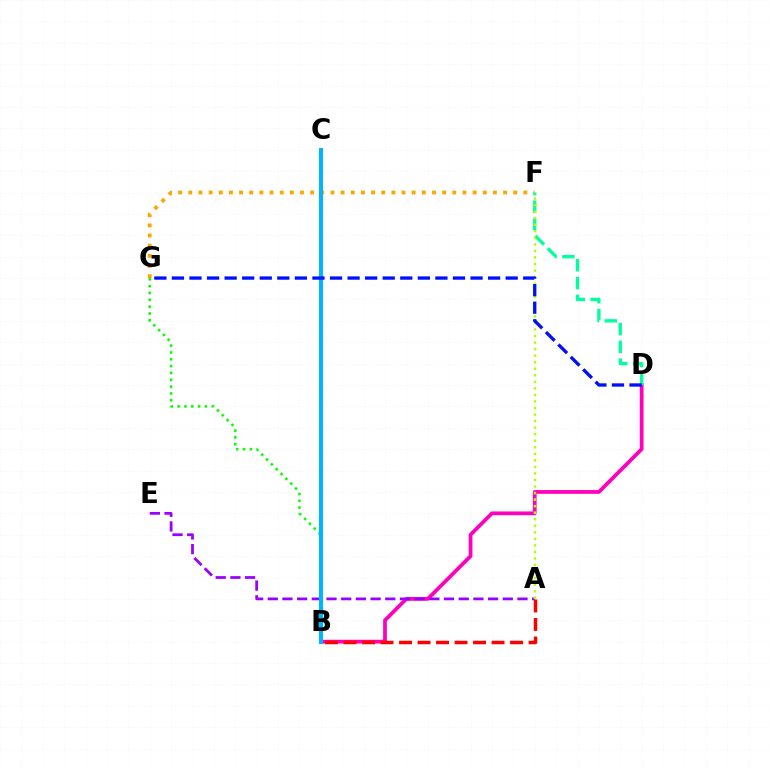{('F', 'G'): [{'color': '#ffa500', 'line_style': 'dotted', 'thickness': 2.76}], ('B', 'D'): [{'color': '#ff00bd', 'line_style': 'solid', 'thickness': 2.71}], ('D', 'F'): [{'color': '#00ff9d', 'line_style': 'dashed', 'thickness': 2.41}], ('A', 'B'): [{'color': '#ff0000', 'line_style': 'dashed', 'thickness': 2.51}], ('A', 'E'): [{'color': '#9b00ff', 'line_style': 'dashed', 'thickness': 2.0}], ('A', 'F'): [{'color': '#b3ff00', 'line_style': 'dotted', 'thickness': 1.78}], ('B', 'G'): [{'color': '#08ff00', 'line_style': 'dotted', 'thickness': 1.86}], ('B', 'C'): [{'color': '#00b5ff', 'line_style': 'solid', 'thickness': 2.92}], ('D', 'G'): [{'color': '#0010ff', 'line_style': 'dashed', 'thickness': 2.39}]}